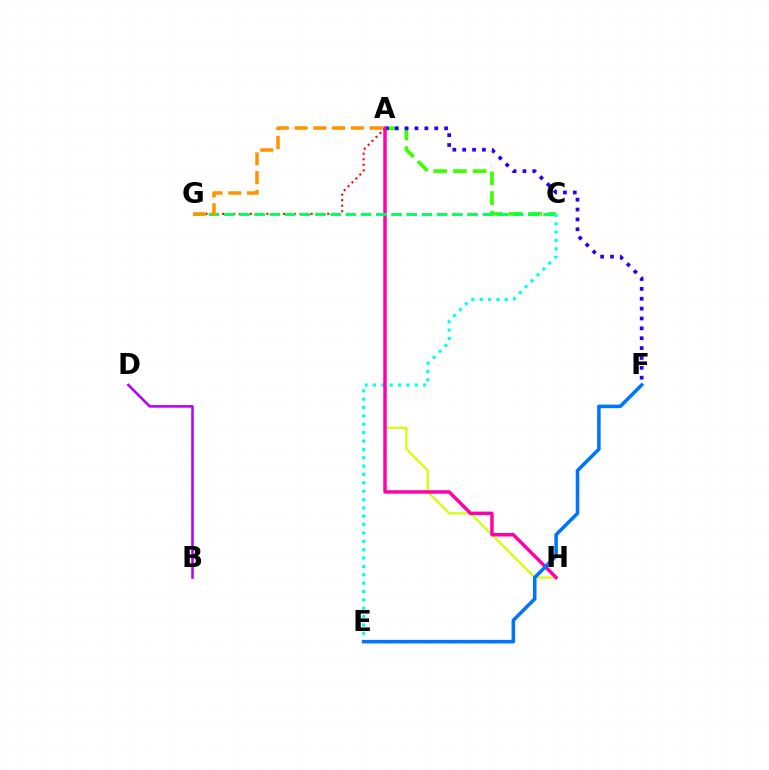{('A', 'C'): [{'color': '#3dff00', 'line_style': 'dashed', 'thickness': 2.67}], ('C', 'E'): [{'color': '#00fff6', 'line_style': 'dotted', 'thickness': 2.27}], ('A', 'G'): [{'color': '#ff0000', 'line_style': 'dotted', 'thickness': 1.5}, {'color': '#ff9400', 'line_style': 'dashed', 'thickness': 2.55}], ('A', 'H'): [{'color': '#d1ff00', 'line_style': 'solid', 'thickness': 1.57}, {'color': '#ff00ac', 'line_style': 'solid', 'thickness': 2.49}], ('A', 'F'): [{'color': '#2500ff', 'line_style': 'dotted', 'thickness': 2.68}], ('E', 'F'): [{'color': '#0074ff', 'line_style': 'solid', 'thickness': 2.54}], ('C', 'G'): [{'color': '#00ff5c', 'line_style': 'dashed', 'thickness': 2.07}], ('B', 'D'): [{'color': '#b900ff', 'line_style': 'solid', 'thickness': 1.85}]}